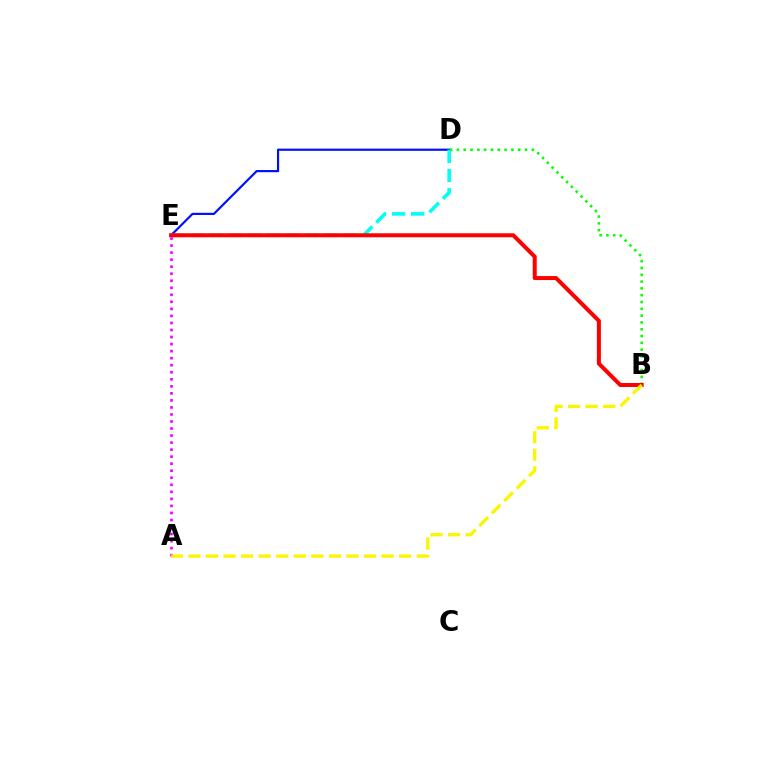{('A', 'E'): [{'color': '#ee00ff', 'line_style': 'dotted', 'thickness': 1.91}], ('D', 'E'): [{'color': '#0010ff', 'line_style': 'solid', 'thickness': 1.57}, {'color': '#00fff6', 'line_style': 'dashed', 'thickness': 2.6}], ('B', 'D'): [{'color': '#08ff00', 'line_style': 'dotted', 'thickness': 1.85}], ('B', 'E'): [{'color': '#ff0000', 'line_style': 'solid', 'thickness': 2.88}], ('A', 'B'): [{'color': '#fcf500', 'line_style': 'dashed', 'thickness': 2.39}]}